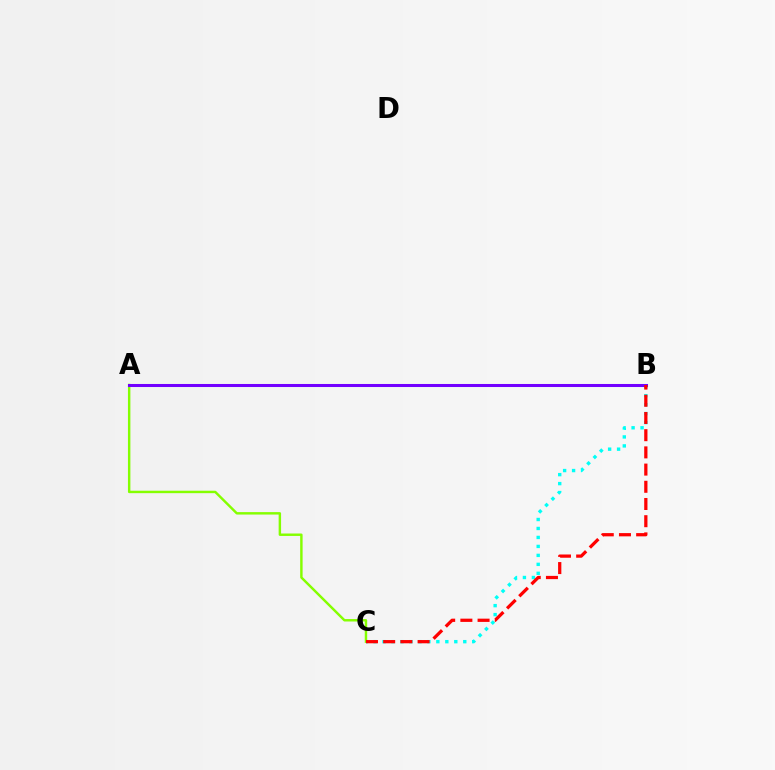{('B', 'C'): [{'color': '#00fff6', 'line_style': 'dotted', 'thickness': 2.44}, {'color': '#ff0000', 'line_style': 'dashed', 'thickness': 2.34}], ('A', 'C'): [{'color': '#84ff00', 'line_style': 'solid', 'thickness': 1.75}], ('A', 'B'): [{'color': '#7200ff', 'line_style': 'solid', 'thickness': 2.19}]}